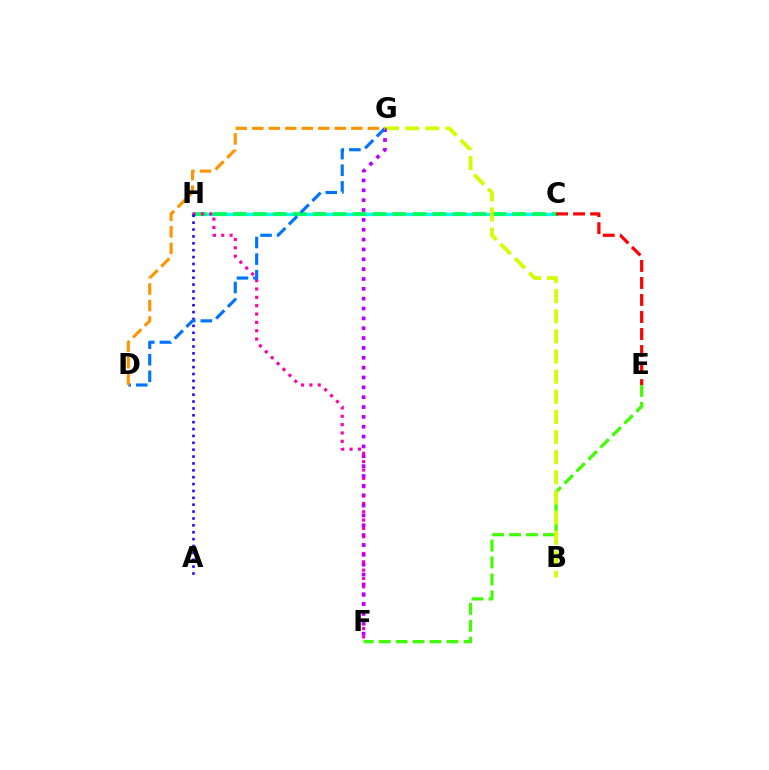{('C', 'H'): [{'color': '#00fff6', 'line_style': 'solid', 'thickness': 2.32}, {'color': '#00ff5c', 'line_style': 'dashed', 'thickness': 2.71}], ('E', 'F'): [{'color': '#3dff00', 'line_style': 'dashed', 'thickness': 2.3}], ('F', 'H'): [{'color': '#ff00ac', 'line_style': 'dotted', 'thickness': 2.27}], ('B', 'G'): [{'color': '#d1ff00', 'line_style': 'dashed', 'thickness': 2.73}], ('A', 'H'): [{'color': '#2500ff', 'line_style': 'dotted', 'thickness': 1.87}], ('F', 'G'): [{'color': '#b900ff', 'line_style': 'dotted', 'thickness': 2.68}], ('D', 'G'): [{'color': '#0074ff', 'line_style': 'dashed', 'thickness': 2.25}, {'color': '#ff9400', 'line_style': 'dashed', 'thickness': 2.24}], ('C', 'E'): [{'color': '#ff0000', 'line_style': 'dashed', 'thickness': 2.31}]}